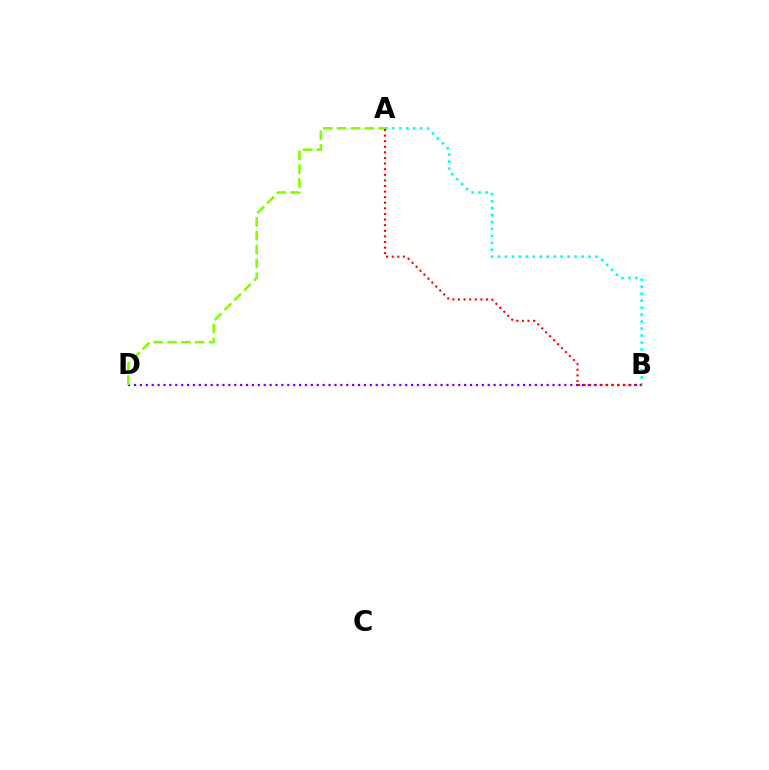{('B', 'D'): [{'color': '#7200ff', 'line_style': 'dotted', 'thickness': 1.6}], ('A', 'B'): [{'color': '#00fff6', 'line_style': 'dotted', 'thickness': 1.89}, {'color': '#ff0000', 'line_style': 'dotted', 'thickness': 1.52}], ('A', 'D'): [{'color': '#84ff00', 'line_style': 'dashed', 'thickness': 1.88}]}